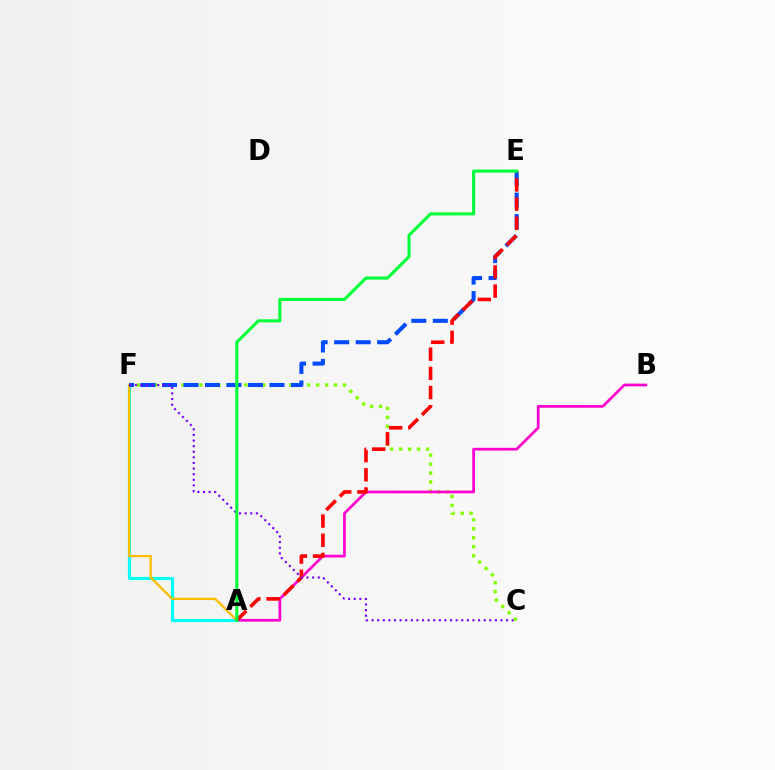{('C', 'F'): [{'color': '#84ff00', 'line_style': 'dotted', 'thickness': 2.44}, {'color': '#7200ff', 'line_style': 'dotted', 'thickness': 1.52}], ('A', 'B'): [{'color': '#ff00cf', 'line_style': 'solid', 'thickness': 1.96}], ('A', 'F'): [{'color': '#00fff6', 'line_style': 'solid', 'thickness': 2.27}, {'color': '#ffbd00', 'line_style': 'solid', 'thickness': 1.64}], ('E', 'F'): [{'color': '#004bff', 'line_style': 'dashed', 'thickness': 2.92}], ('A', 'E'): [{'color': '#ff0000', 'line_style': 'dashed', 'thickness': 2.61}, {'color': '#00ff39', 'line_style': 'solid', 'thickness': 2.21}]}